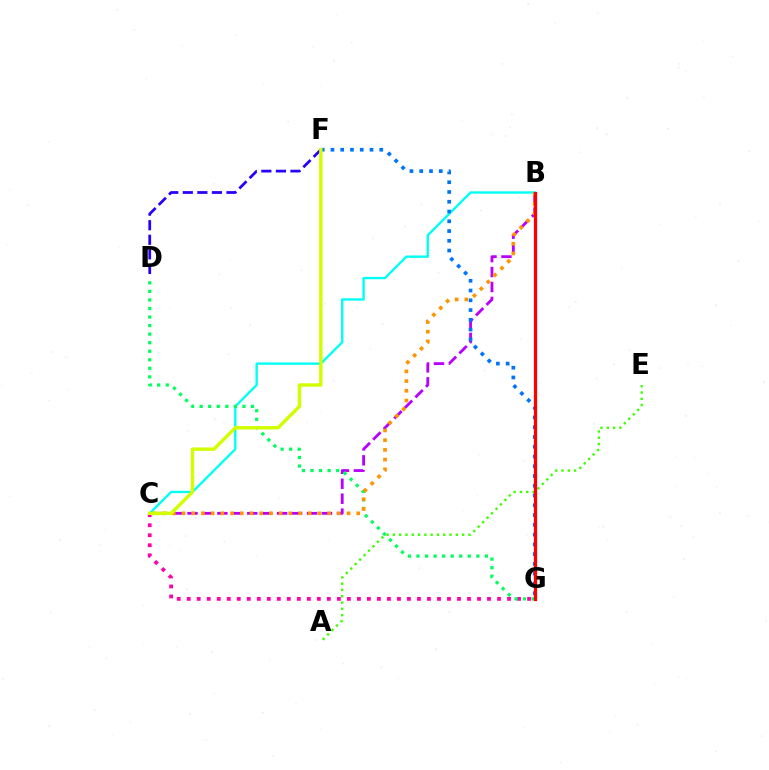{('C', 'G'): [{'color': '#ff00ac', 'line_style': 'dotted', 'thickness': 2.72}], ('B', 'C'): [{'color': '#b900ff', 'line_style': 'dashed', 'thickness': 2.03}, {'color': '#00fff6', 'line_style': 'solid', 'thickness': 1.7}, {'color': '#ff9400', 'line_style': 'dotted', 'thickness': 2.64}], ('D', 'F'): [{'color': '#2500ff', 'line_style': 'dashed', 'thickness': 1.98}], ('A', 'E'): [{'color': '#3dff00', 'line_style': 'dotted', 'thickness': 1.71}], ('D', 'G'): [{'color': '#00ff5c', 'line_style': 'dotted', 'thickness': 2.32}], ('F', 'G'): [{'color': '#0074ff', 'line_style': 'dotted', 'thickness': 2.65}], ('C', 'F'): [{'color': '#d1ff00', 'line_style': 'solid', 'thickness': 2.46}], ('B', 'G'): [{'color': '#ff0000', 'line_style': 'solid', 'thickness': 2.34}]}